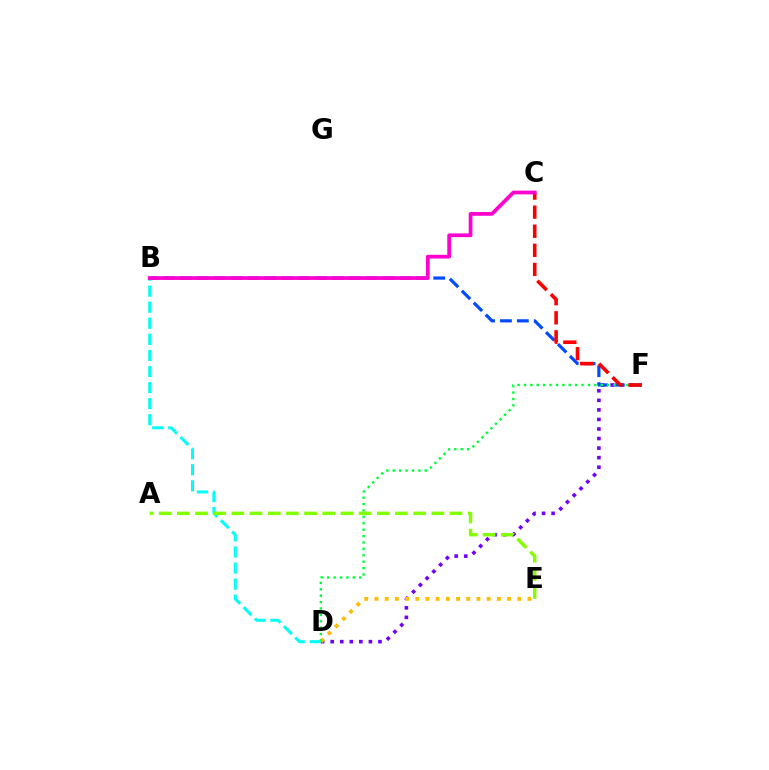{('D', 'F'): [{'color': '#7200ff', 'line_style': 'dotted', 'thickness': 2.6}, {'color': '#00ff39', 'line_style': 'dotted', 'thickness': 1.74}], ('B', 'F'): [{'color': '#004bff', 'line_style': 'dashed', 'thickness': 2.29}], ('D', 'E'): [{'color': '#ffbd00', 'line_style': 'dotted', 'thickness': 2.77}], ('B', 'D'): [{'color': '#00fff6', 'line_style': 'dashed', 'thickness': 2.18}], ('C', 'F'): [{'color': '#ff0000', 'line_style': 'dashed', 'thickness': 2.59}], ('A', 'E'): [{'color': '#84ff00', 'line_style': 'dashed', 'thickness': 2.47}], ('B', 'C'): [{'color': '#ff00cf', 'line_style': 'solid', 'thickness': 2.7}]}